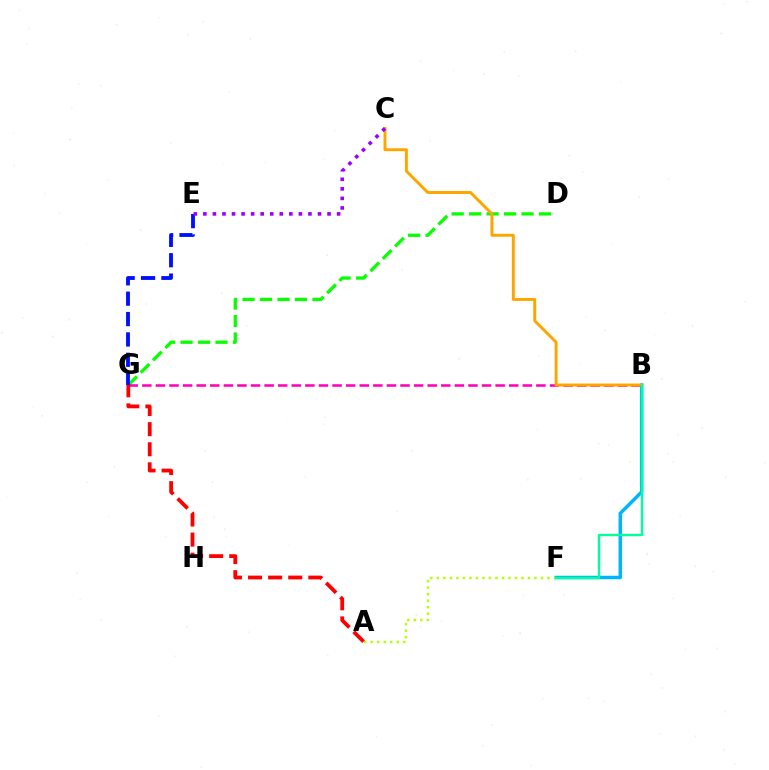{('B', 'F'): [{'color': '#00b5ff', 'line_style': 'solid', 'thickness': 2.51}, {'color': '#00ff9d', 'line_style': 'solid', 'thickness': 1.7}], ('D', 'G'): [{'color': '#08ff00', 'line_style': 'dashed', 'thickness': 2.37}], ('B', 'G'): [{'color': '#ff00bd', 'line_style': 'dashed', 'thickness': 1.85}], ('E', 'G'): [{'color': '#0010ff', 'line_style': 'dashed', 'thickness': 2.77}], ('B', 'C'): [{'color': '#ffa500', 'line_style': 'solid', 'thickness': 2.11}], ('A', 'F'): [{'color': '#b3ff00', 'line_style': 'dotted', 'thickness': 1.77}], ('A', 'G'): [{'color': '#ff0000', 'line_style': 'dashed', 'thickness': 2.73}], ('C', 'E'): [{'color': '#9b00ff', 'line_style': 'dotted', 'thickness': 2.6}]}